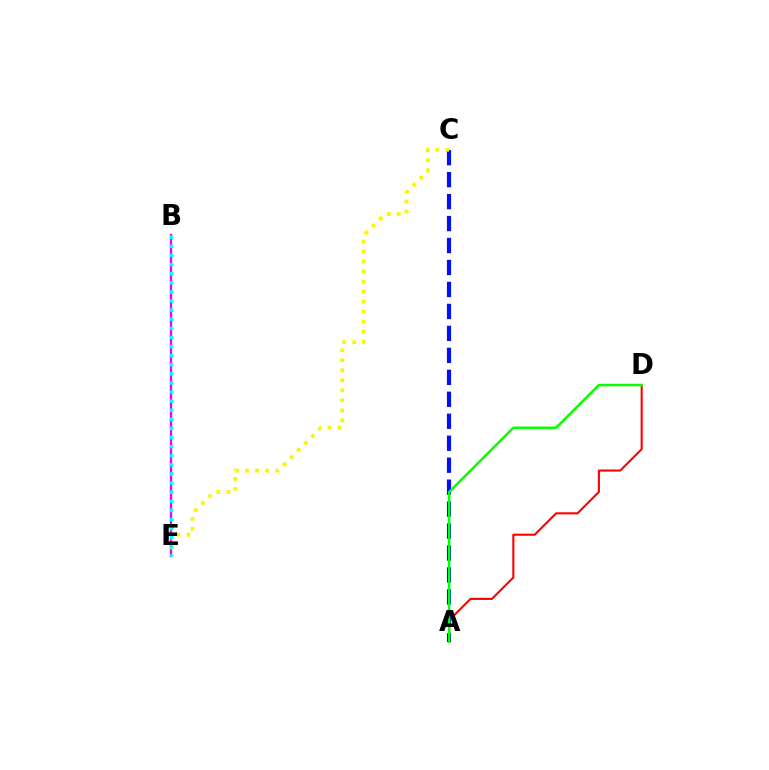{('B', 'E'): [{'color': '#ee00ff', 'line_style': 'solid', 'thickness': 1.68}, {'color': '#00fff6', 'line_style': 'dotted', 'thickness': 2.47}], ('A', 'D'): [{'color': '#ff0000', 'line_style': 'solid', 'thickness': 1.5}, {'color': '#08ff00', 'line_style': 'solid', 'thickness': 1.78}], ('A', 'C'): [{'color': '#0010ff', 'line_style': 'dashed', 'thickness': 2.98}], ('C', 'E'): [{'color': '#fcf500', 'line_style': 'dotted', 'thickness': 2.72}]}